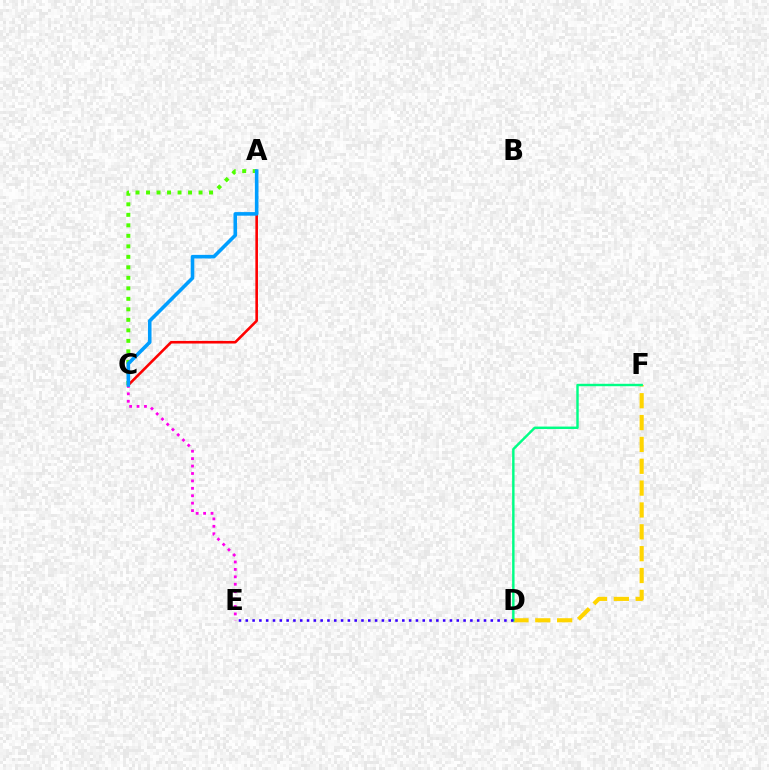{('D', 'F'): [{'color': '#ffd500', 'line_style': 'dashed', 'thickness': 2.97}, {'color': '#00ff86', 'line_style': 'solid', 'thickness': 1.75}], ('D', 'E'): [{'color': '#3700ff', 'line_style': 'dotted', 'thickness': 1.85}], ('A', 'C'): [{'color': '#4fff00', 'line_style': 'dotted', 'thickness': 2.85}, {'color': '#ff0000', 'line_style': 'solid', 'thickness': 1.87}, {'color': '#009eff', 'line_style': 'solid', 'thickness': 2.58}], ('C', 'E'): [{'color': '#ff00ed', 'line_style': 'dotted', 'thickness': 2.02}]}